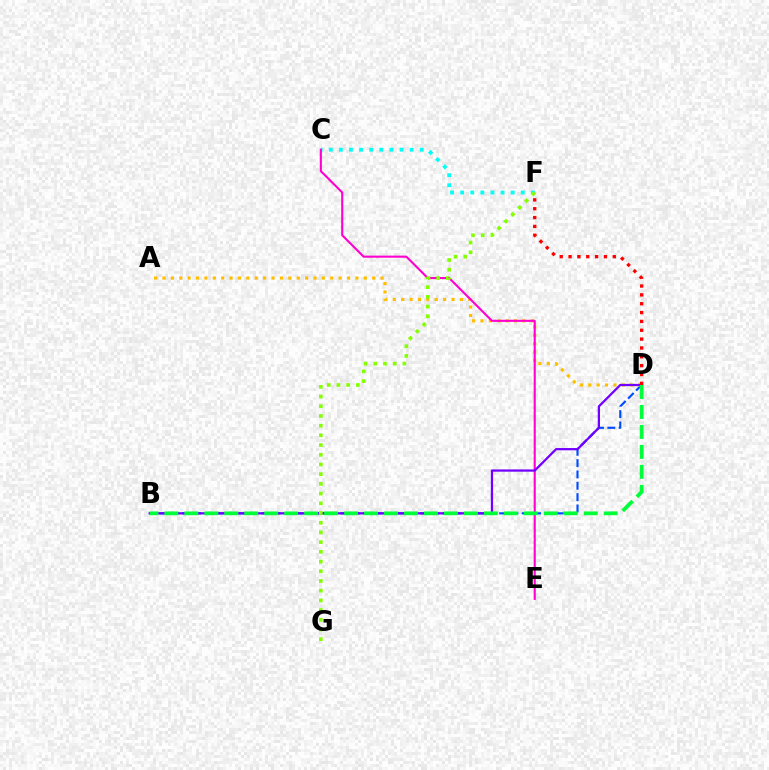{('B', 'D'): [{'color': '#004bff', 'line_style': 'dashed', 'thickness': 1.54}, {'color': '#7200ff', 'line_style': 'solid', 'thickness': 1.62}, {'color': '#00ff39', 'line_style': 'dashed', 'thickness': 2.71}], ('A', 'D'): [{'color': '#ffbd00', 'line_style': 'dotted', 'thickness': 2.28}], ('C', 'F'): [{'color': '#00fff6', 'line_style': 'dotted', 'thickness': 2.74}], ('C', 'E'): [{'color': '#ff00cf', 'line_style': 'solid', 'thickness': 1.51}], ('D', 'F'): [{'color': '#ff0000', 'line_style': 'dotted', 'thickness': 2.4}], ('F', 'G'): [{'color': '#84ff00', 'line_style': 'dotted', 'thickness': 2.64}]}